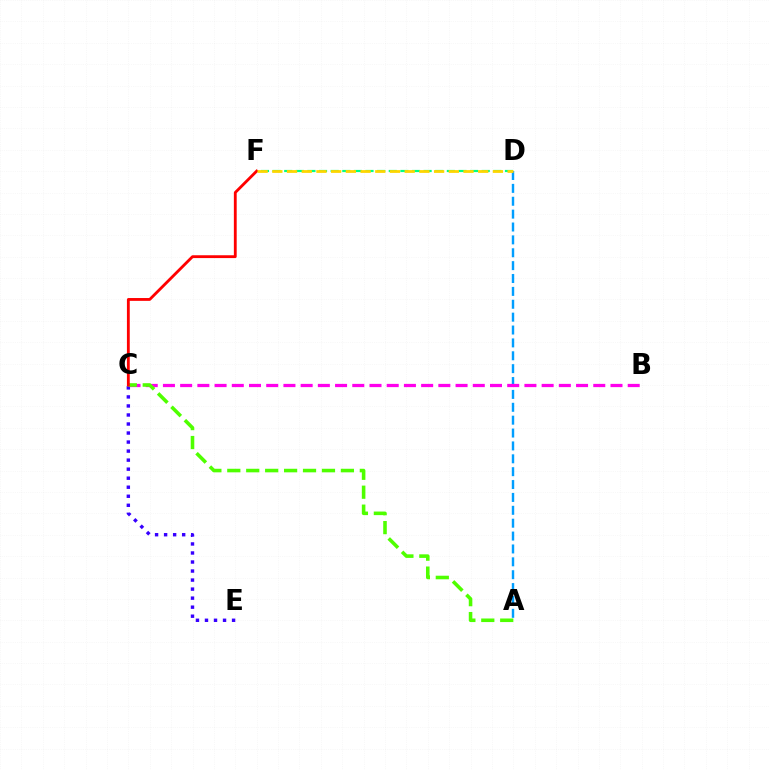{('D', 'F'): [{'color': '#00ff86', 'line_style': 'dashed', 'thickness': 1.58}, {'color': '#ffd500', 'line_style': 'dashed', 'thickness': 2.0}], ('A', 'D'): [{'color': '#009eff', 'line_style': 'dashed', 'thickness': 1.75}], ('B', 'C'): [{'color': '#ff00ed', 'line_style': 'dashed', 'thickness': 2.34}], ('C', 'E'): [{'color': '#3700ff', 'line_style': 'dotted', 'thickness': 2.45}], ('A', 'C'): [{'color': '#4fff00', 'line_style': 'dashed', 'thickness': 2.57}], ('C', 'F'): [{'color': '#ff0000', 'line_style': 'solid', 'thickness': 2.04}]}